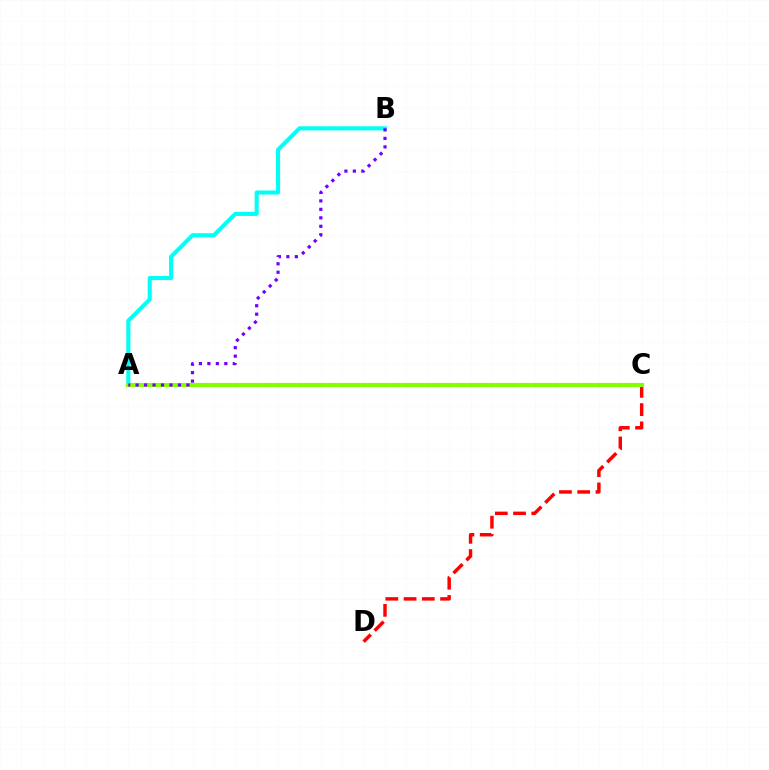{('A', 'B'): [{'color': '#00fff6', 'line_style': 'solid', 'thickness': 2.94}, {'color': '#7200ff', 'line_style': 'dotted', 'thickness': 2.3}], ('C', 'D'): [{'color': '#ff0000', 'line_style': 'dashed', 'thickness': 2.48}], ('A', 'C'): [{'color': '#84ff00', 'line_style': 'solid', 'thickness': 2.98}]}